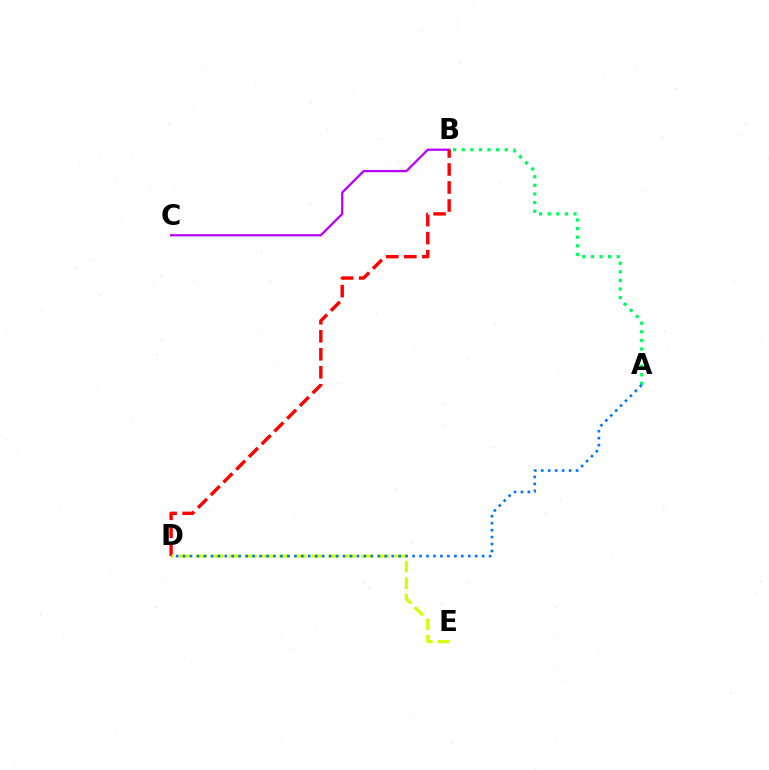{('B', 'C'): [{'color': '#b900ff', 'line_style': 'solid', 'thickness': 1.63}], ('B', 'D'): [{'color': '#ff0000', 'line_style': 'dashed', 'thickness': 2.45}], ('D', 'E'): [{'color': '#d1ff00', 'line_style': 'dashed', 'thickness': 2.25}], ('A', 'B'): [{'color': '#00ff5c', 'line_style': 'dotted', 'thickness': 2.34}], ('A', 'D'): [{'color': '#0074ff', 'line_style': 'dotted', 'thickness': 1.89}]}